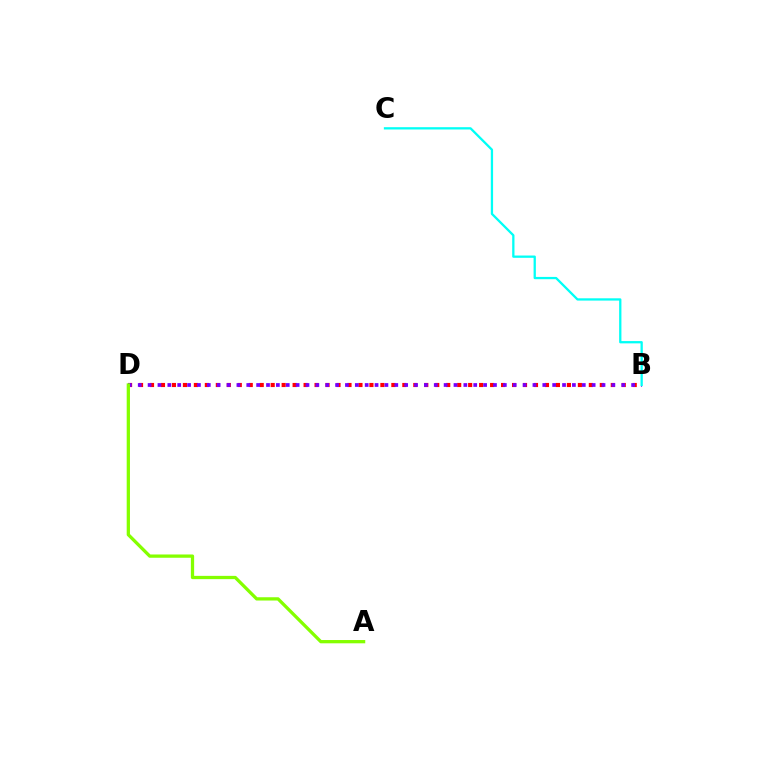{('B', 'D'): [{'color': '#ff0000', 'line_style': 'dotted', 'thickness': 2.98}, {'color': '#7200ff', 'line_style': 'dotted', 'thickness': 2.68}], ('B', 'C'): [{'color': '#00fff6', 'line_style': 'solid', 'thickness': 1.65}], ('A', 'D'): [{'color': '#84ff00', 'line_style': 'solid', 'thickness': 2.36}]}